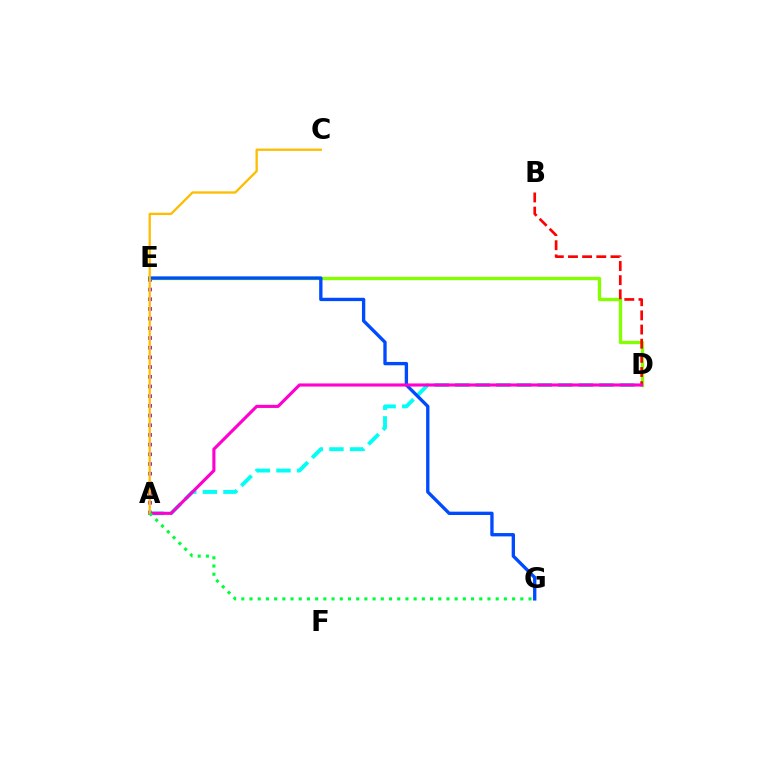{('A', 'E'): [{'color': '#7200ff', 'line_style': 'dotted', 'thickness': 2.63}], ('A', 'D'): [{'color': '#00fff6', 'line_style': 'dashed', 'thickness': 2.8}, {'color': '#ff00cf', 'line_style': 'solid', 'thickness': 2.24}], ('D', 'E'): [{'color': '#84ff00', 'line_style': 'solid', 'thickness': 2.4}], ('E', 'G'): [{'color': '#004bff', 'line_style': 'solid', 'thickness': 2.4}], ('B', 'D'): [{'color': '#ff0000', 'line_style': 'dashed', 'thickness': 1.92}], ('A', 'C'): [{'color': '#ffbd00', 'line_style': 'solid', 'thickness': 1.67}], ('A', 'G'): [{'color': '#00ff39', 'line_style': 'dotted', 'thickness': 2.23}]}